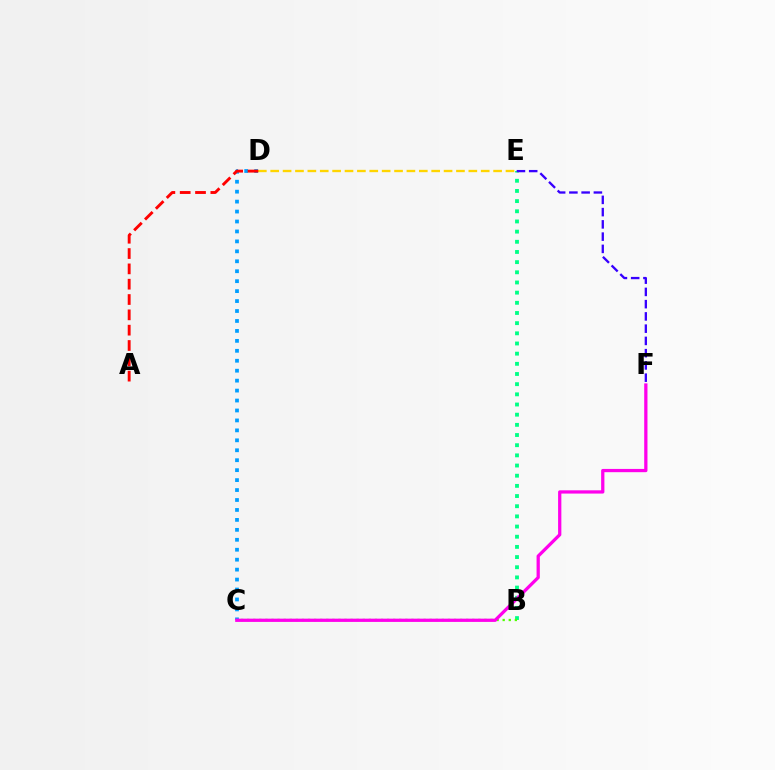{('C', 'D'): [{'color': '#009eff', 'line_style': 'dotted', 'thickness': 2.7}], ('D', 'E'): [{'color': '#ffd500', 'line_style': 'dashed', 'thickness': 1.68}], ('B', 'E'): [{'color': '#00ff86', 'line_style': 'dotted', 'thickness': 2.76}], ('B', 'C'): [{'color': '#4fff00', 'line_style': 'dotted', 'thickness': 1.65}], ('A', 'D'): [{'color': '#ff0000', 'line_style': 'dashed', 'thickness': 2.08}], ('C', 'F'): [{'color': '#ff00ed', 'line_style': 'solid', 'thickness': 2.34}], ('E', 'F'): [{'color': '#3700ff', 'line_style': 'dashed', 'thickness': 1.66}]}